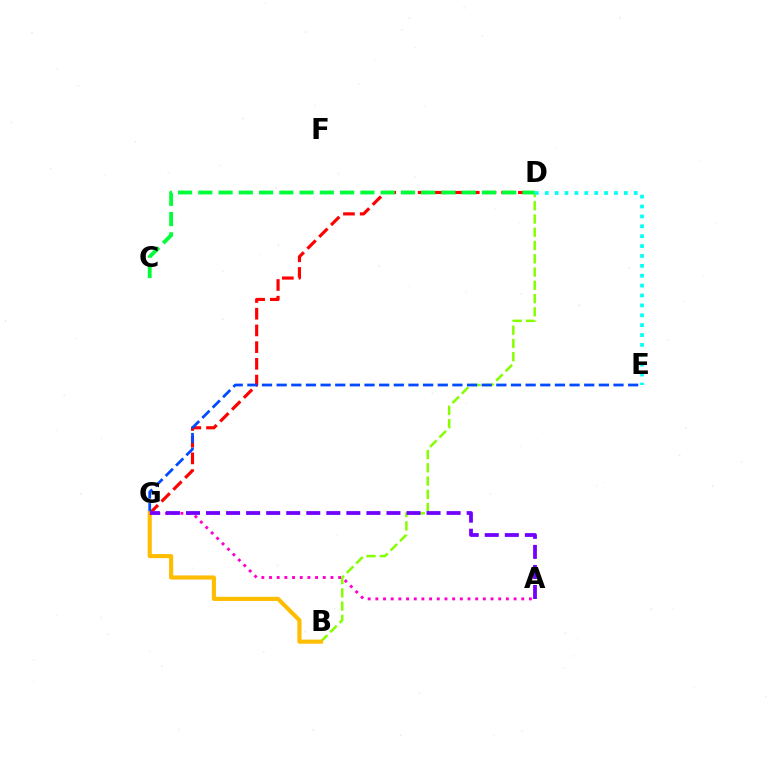{('B', 'D'): [{'color': '#84ff00', 'line_style': 'dashed', 'thickness': 1.8}], ('D', 'G'): [{'color': '#ff0000', 'line_style': 'dashed', 'thickness': 2.27}], ('D', 'E'): [{'color': '#00fff6', 'line_style': 'dotted', 'thickness': 2.69}], ('C', 'D'): [{'color': '#00ff39', 'line_style': 'dashed', 'thickness': 2.75}], ('E', 'G'): [{'color': '#004bff', 'line_style': 'dashed', 'thickness': 1.99}], ('B', 'G'): [{'color': '#ffbd00', 'line_style': 'solid', 'thickness': 2.97}], ('A', 'G'): [{'color': '#ff00cf', 'line_style': 'dotted', 'thickness': 2.09}, {'color': '#7200ff', 'line_style': 'dashed', 'thickness': 2.72}]}